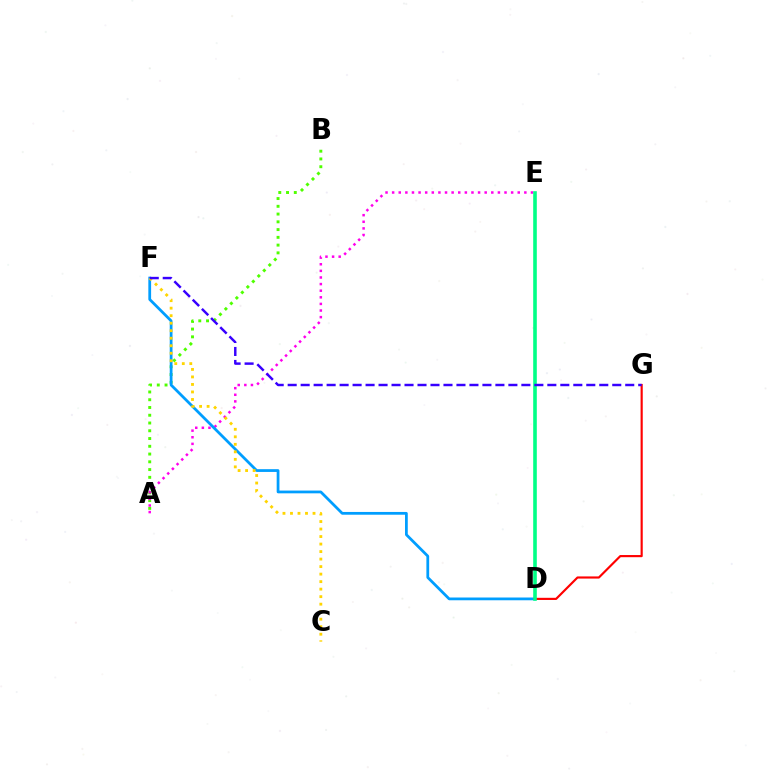{('A', 'B'): [{'color': '#4fff00', 'line_style': 'dotted', 'thickness': 2.11}], ('A', 'E'): [{'color': '#ff00ed', 'line_style': 'dotted', 'thickness': 1.8}], ('D', 'F'): [{'color': '#009eff', 'line_style': 'solid', 'thickness': 1.99}], ('D', 'G'): [{'color': '#ff0000', 'line_style': 'solid', 'thickness': 1.55}], ('C', 'F'): [{'color': '#ffd500', 'line_style': 'dotted', 'thickness': 2.04}], ('D', 'E'): [{'color': '#00ff86', 'line_style': 'solid', 'thickness': 2.6}], ('F', 'G'): [{'color': '#3700ff', 'line_style': 'dashed', 'thickness': 1.76}]}